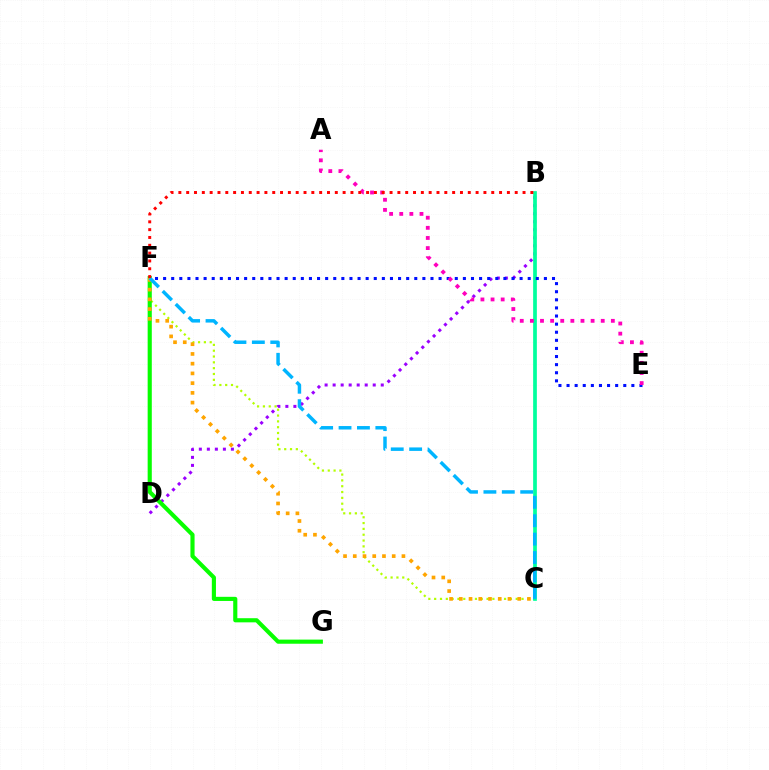{('C', 'F'): [{'color': '#b3ff00', 'line_style': 'dotted', 'thickness': 1.58}, {'color': '#ffa500', 'line_style': 'dotted', 'thickness': 2.65}, {'color': '#00b5ff', 'line_style': 'dashed', 'thickness': 2.5}], ('B', 'D'): [{'color': '#9b00ff', 'line_style': 'dotted', 'thickness': 2.18}], ('F', 'G'): [{'color': '#08ff00', 'line_style': 'solid', 'thickness': 2.97}], ('B', 'C'): [{'color': '#00ff9d', 'line_style': 'solid', 'thickness': 2.67}], ('E', 'F'): [{'color': '#0010ff', 'line_style': 'dotted', 'thickness': 2.2}], ('A', 'E'): [{'color': '#ff00bd', 'line_style': 'dotted', 'thickness': 2.75}], ('B', 'F'): [{'color': '#ff0000', 'line_style': 'dotted', 'thickness': 2.13}]}